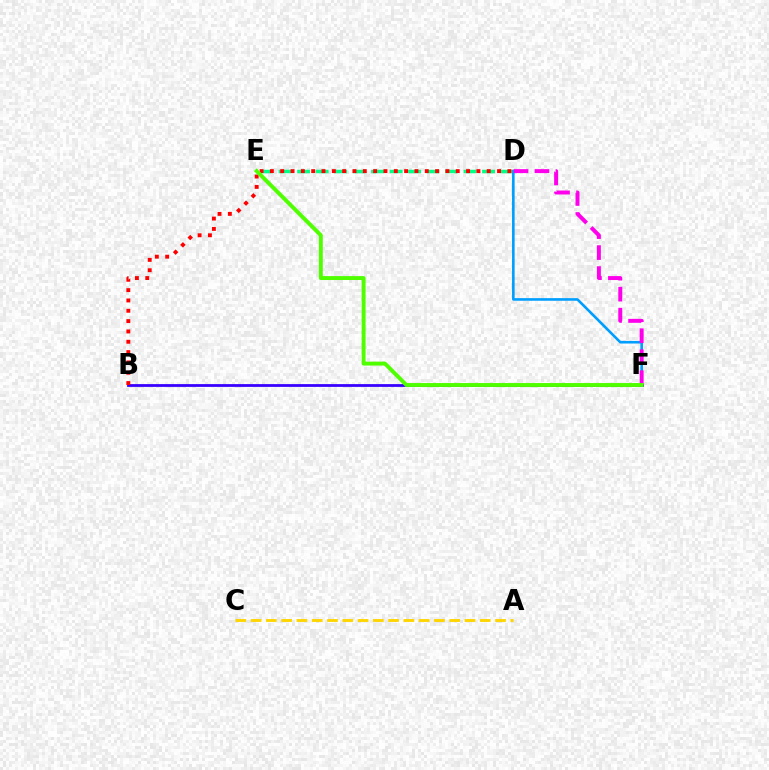{('D', 'E'): [{'color': '#00ff86', 'line_style': 'dashed', 'thickness': 2.51}], ('B', 'F'): [{'color': '#3700ff', 'line_style': 'solid', 'thickness': 2.0}], ('B', 'D'): [{'color': '#ff0000', 'line_style': 'dotted', 'thickness': 2.81}], ('D', 'F'): [{'color': '#009eff', 'line_style': 'solid', 'thickness': 1.88}, {'color': '#ff00ed', 'line_style': 'dashed', 'thickness': 2.85}], ('E', 'F'): [{'color': '#4fff00', 'line_style': 'solid', 'thickness': 2.81}], ('A', 'C'): [{'color': '#ffd500', 'line_style': 'dashed', 'thickness': 2.08}]}